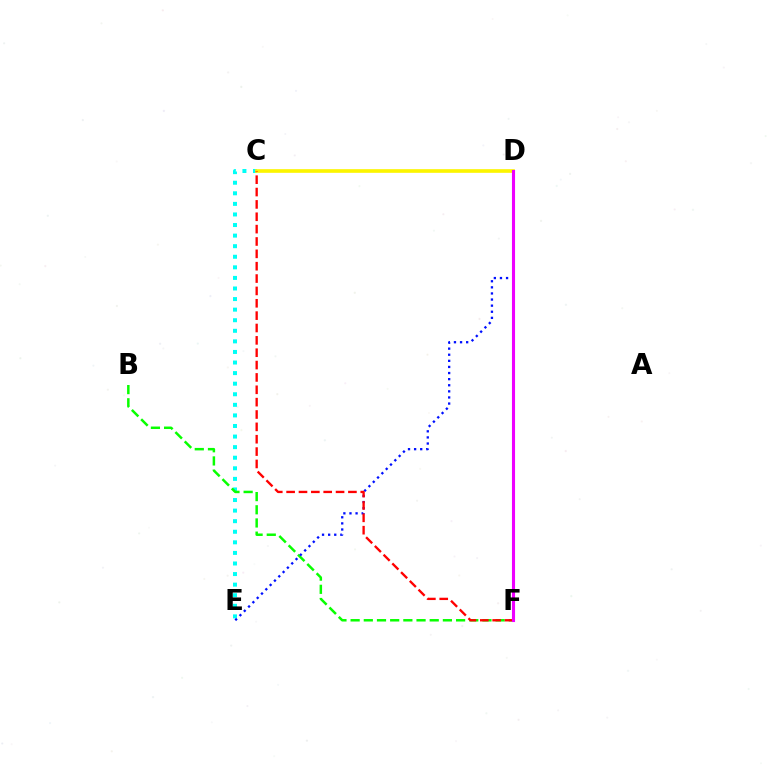{('C', 'E'): [{'color': '#00fff6', 'line_style': 'dotted', 'thickness': 2.87}], ('B', 'F'): [{'color': '#08ff00', 'line_style': 'dashed', 'thickness': 1.79}], ('C', 'D'): [{'color': '#fcf500', 'line_style': 'solid', 'thickness': 2.63}], ('D', 'E'): [{'color': '#0010ff', 'line_style': 'dotted', 'thickness': 1.66}], ('C', 'F'): [{'color': '#ff0000', 'line_style': 'dashed', 'thickness': 1.68}], ('D', 'F'): [{'color': '#ee00ff', 'line_style': 'solid', 'thickness': 2.23}]}